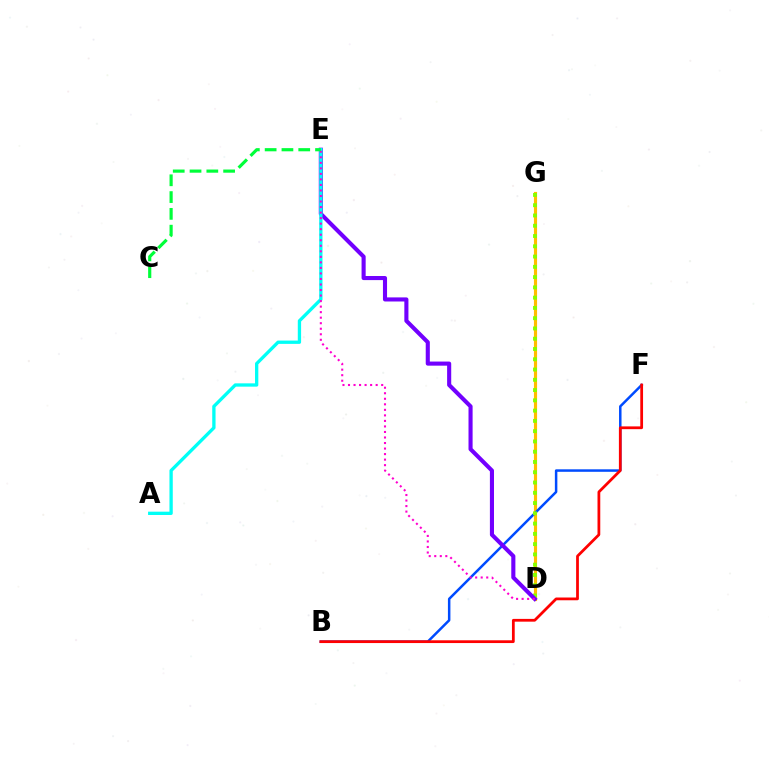{('D', 'G'): [{'color': '#ffbd00', 'line_style': 'solid', 'thickness': 2.27}, {'color': '#84ff00', 'line_style': 'dotted', 'thickness': 2.79}], ('B', 'F'): [{'color': '#004bff', 'line_style': 'solid', 'thickness': 1.8}, {'color': '#ff0000', 'line_style': 'solid', 'thickness': 1.99}], ('D', 'E'): [{'color': '#7200ff', 'line_style': 'solid', 'thickness': 2.95}, {'color': '#ff00cf', 'line_style': 'dotted', 'thickness': 1.5}], ('A', 'E'): [{'color': '#00fff6', 'line_style': 'solid', 'thickness': 2.39}], ('C', 'E'): [{'color': '#00ff39', 'line_style': 'dashed', 'thickness': 2.28}]}